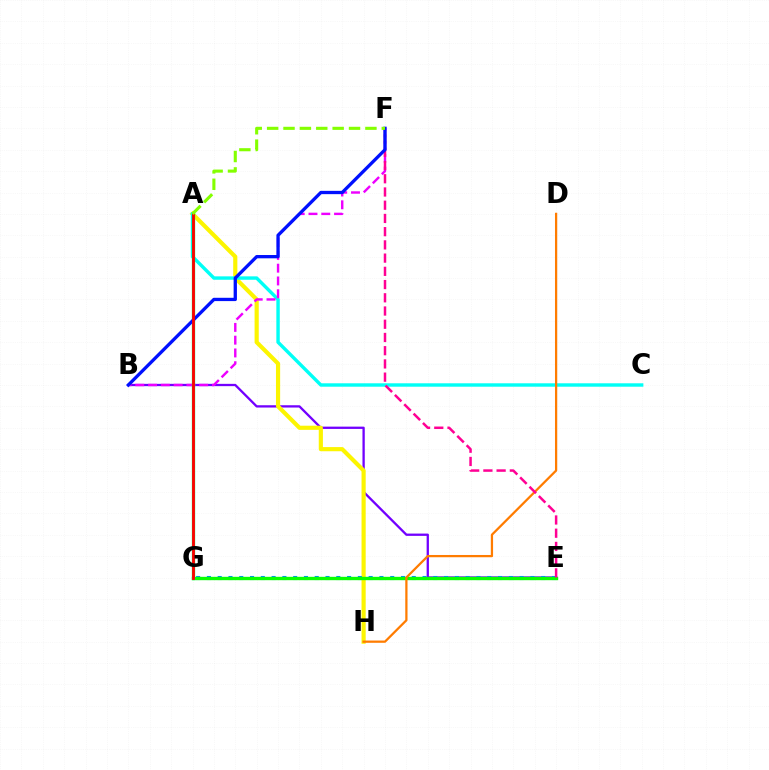{('B', 'E'): [{'color': '#7200ff', 'line_style': 'solid', 'thickness': 1.65}], ('A', 'H'): [{'color': '#fcf500', 'line_style': 'solid', 'thickness': 2.99}], ('E', 'G'): [{'color': '#008cff', 'line_style': 'dotted', 'thickness': 2.93}, {'color': '#08ff00', 'line_style': 'solid', 'thickness': 2.42}], ('A', 'C'): [{'color': '#00fff6', 'line_style': 'solid', 'thickness': 2.46}], ('B', 'F'): [{'color': '#ee00ff', 'line_style': 'dashed', 'thickness': 1.74}, {'color': '#0010ff', 'line_style': 'solid', 'thickness': 2.38}], ('A', 'G'): [{'color': '#00ff74', 'line_style': 'solid', 'thickness': 2.39}, {'color': '#ff0000', 'line_style': 'solid', 'thickness': 2.04}], ('D', 'H'): [{'color': '#ff7c00', 'line_style': 'solid', 'thickness': 1.62}], ('E', 'F'): [{'color': '#ff0094', 'line_style': 'dashed', 'thickness': 1.8}], ('A', 'F'): [{'color': '#84ff00', 'line_style': 'dashed', 'thickness': 2.23}]}